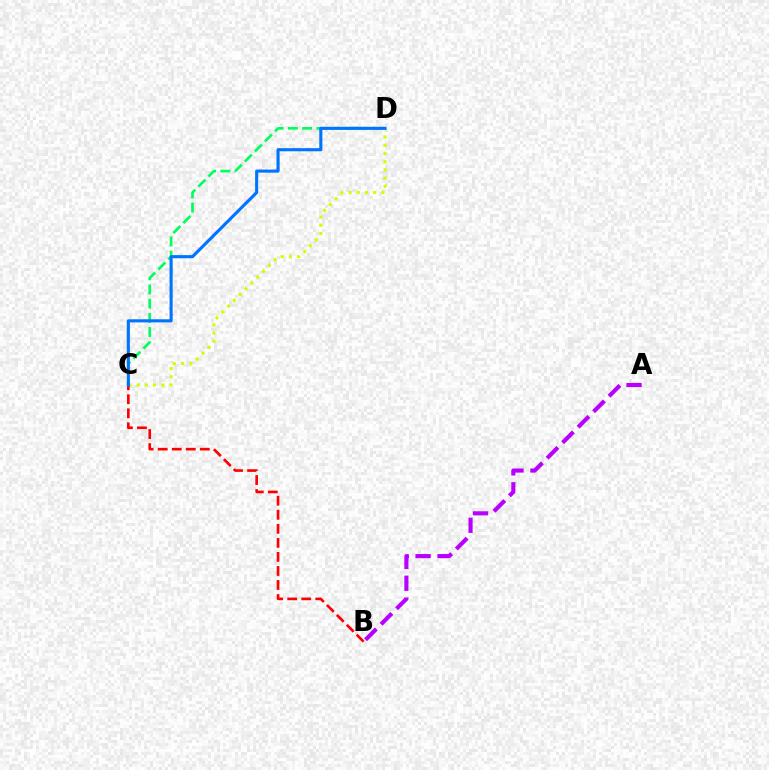{('C', 'D'): [{'color': '#00ff5c', 'line_style': 'dashed', 'thickness': 1.93}, {'color': '#d1ff00', 'line_style': 'dotted', 'thickness': 2.24}, {'color': '#0074ff', 'line_style': 'solid', 'thickness': 2.24}], ('A', 'B'): [{'color': '#b900ff', 'line_style': 'dashed', 'thickness': 2.98}], ('B', 'C'): [{'color': '#ff0000', 'line_style': 'dashed', 'thickness': 1.91}]}